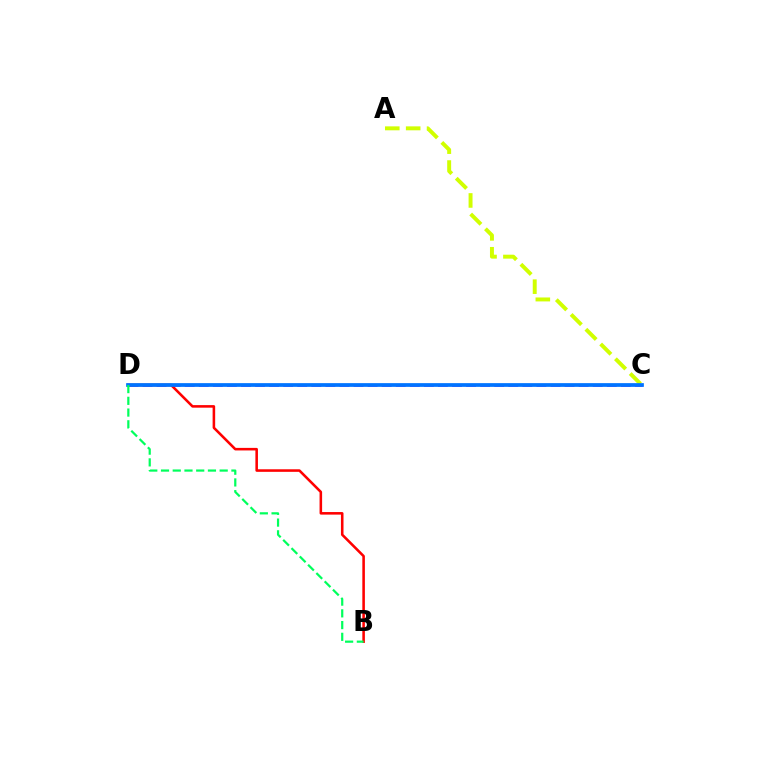{('A', 'C'): [{'color': '#d1ff00', 'line_style': 'dashed', 'thickness': 2.84}], ('C', 'D'): [{'color': '#b900ff', 'line_style': 'dashed', 'thickness': 1.91}, {'color': '#0074ff', 'line_style': 'solid', 'thickness': 2.68}], ('B', 'D'): [{'color': '#ff0000', 'line_style': 'solid', 'thickness': 1.84}, {'color': '#00ff5c', 'line_style': 'dashed', 'thickness': 1.59}]}